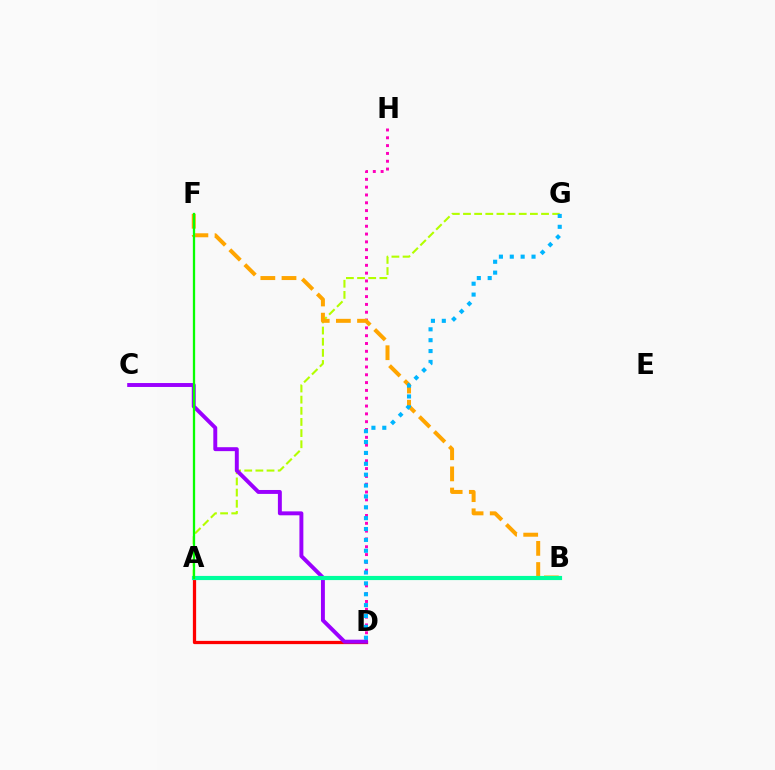{('D', 'H'): [{'color': '#ff00bd', 'line_style': 'dotted', 'thickness': 2.12}], ('A', 'D'): [{'color': '#ff0000', 'line_style': 'solid', 'thickness': 2.34}], ('A', 'G'): [{'color': '#b3ff00', 'line_style': 'dashed', 'thickness': 1.51}], ('A', 'B'): [{'color': '#0010ff', 'line_style': 'solid', 'thickness': 2.55}, {'color': '#00ff9d', 'line_style': 'solid', 'thickness': 2.99}], ('C', 'D'): [{'color': '#9b00ff', 'line_style': 'solid', 'thickness': 2.83}], ('B', 'F'): [{'color': '#ffa500', 'line_style': 'dashed', 'thickness': 2.87}], ('D', 'G'): [{'color': '#00b5ff', 'line_style': 'dotted', 'thickness': 2.95}], ('A', 'F'): [{'color': '#08ff00', 'line_style': 'solid', 'thickness': 1.65}]}